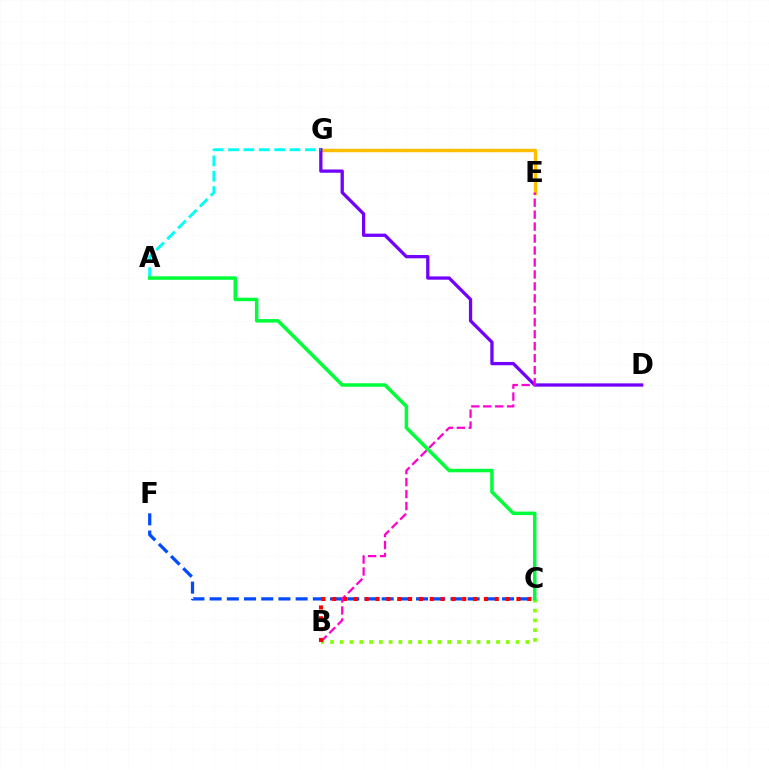{('C', 'F'): [{'color': '#004bff', 'line_style': 'dashed', 'thickness': 2.34}], ('E', 'G'): [{'color': '#ffbd00', 'line_style': 'solid', 'thickness': 2.49}], ('B', 'C'): [{'color': '#84ff00', 'line_style': 'dotted', 'thickness': 2.65}, {'color': '#ff0000', 'line_style': 'dotted', 'thickness': 2.94}], ('D', 'G'): [{'color': '#7200ff', 'line_style': 'solid', 'thickness': 2.36}], ('A', 'G'): [{'color': '#00fff6', 'line_style': 'dashed', 'thickness': 2.09}], ('B', 'E'): [{'color': '#ff00cf', 'line_style': 'dashed', 'thickness': 1.62}], ('A', 'C'): [{'color': '#00ff39', 'line_style': 'solid', 'thickness': 2.53}]}